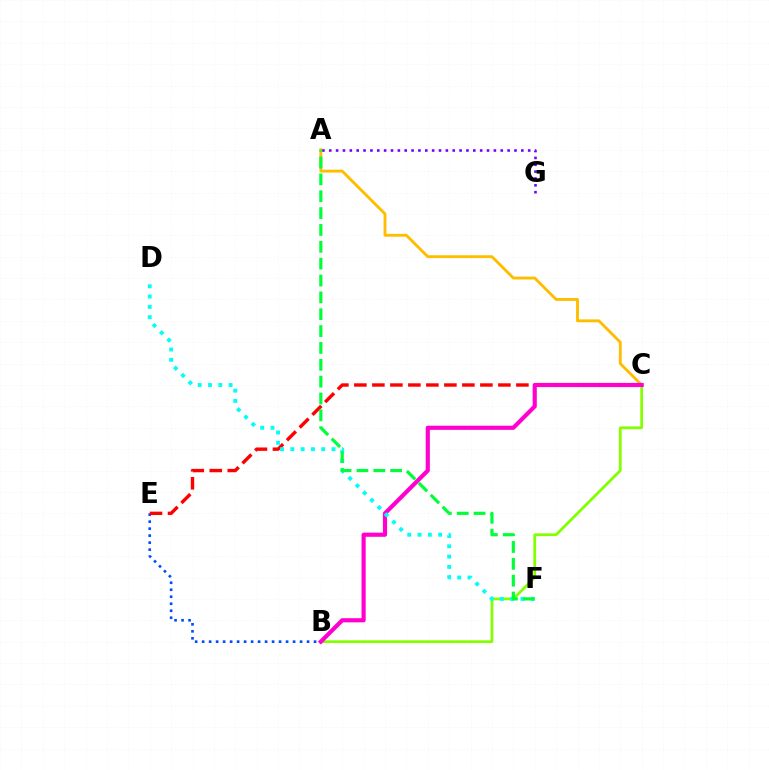{('B', 'E'): [{'color': '#004bff', 'line_style': 'dotted', 'thickness': 1.9}], ('B', 'C'): [{'color': '#84ff00', 'line_style': 'solid', 'thickness': 1.99}, {'color': '#ff00cf', 'line_style': 'solid', 'thickness': 2.98}], ('A', 'C'): [{'color': '#ffbd00', 'line_style': 'solid', 'thickness': 2.07}], ('C', 'E'): [{'color': '#ff0000', 'line_style': 'dashed', 'thickness': 2.45}], ('A', 'G'): [{'color': '#7200ff', 'line_style': 'dotted', 'thickness': 1.86}], ('D', 'F'): [{'color': '#00fff6', 'line_style': 'dotted', 'thickness': 2.8}], ('A', 'F'): [{'color': '#00ff39', 'line_style': 'dashed', 'thickness': 2.29}]}